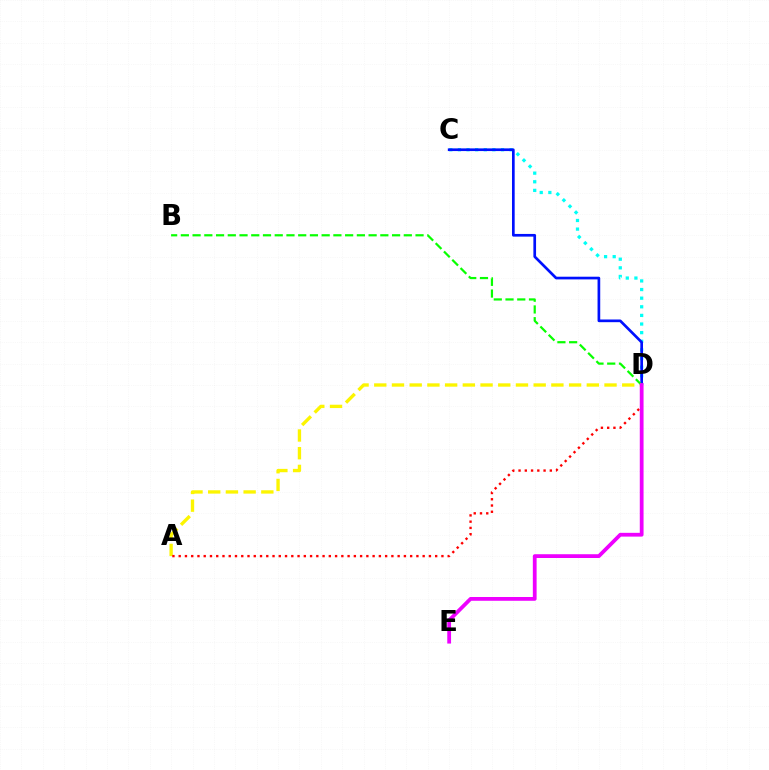{('A', 'D'): [{'color': '#fcf500', 'line_style': 'dashed', 'thickness': 2.41}, {'color': '#ff0000', 'line_style': 'dotted', 'thickness': 1.7}], ('C', 'D'): [{'color': '#00fff6', 'line_style': 'dotted', 'thickness': 2.34}, {'color': '#0010ff', 'line_style': 'solid', 'thickness': 1.93}], ('B', 'D'): [{'color': '#08ff00', 'line_style': 'dashed', 'thickness': 1.59}], ('D', 'E'): [{'color': '#ee00ff', 'line_style': 'solid', 'thickness': 2.72}]}